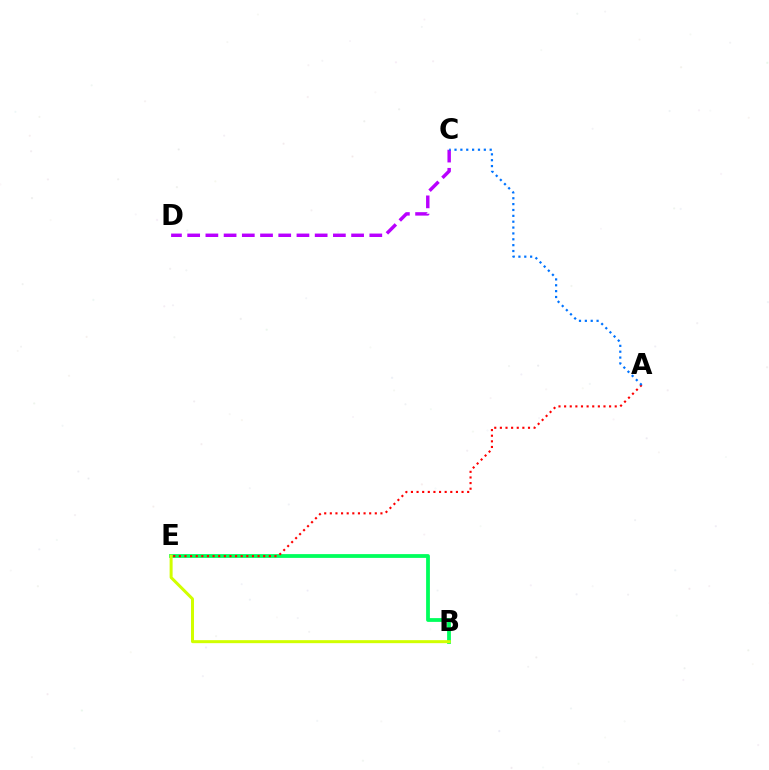{('C', 'D'): [{'color': '#b900ff', 'line_style': 'dashed', 'thickness': 2.47}], ('B', 'E'): [{'color': '#00ff5c', 'line_style': 'solid', 'thickness': 2.72}, {'color': '#d1ff00', 'line_style': 'solid', 'thickness': 2.16}], ('A', 'E'): [{'color': '#ff0000', 'line_style': 'dotted', 'thickness': 1.53}], ('A', 'C'): [{'color': '#0074ff', 'line_style': 'dotted', 'thickness': 1.59}]}